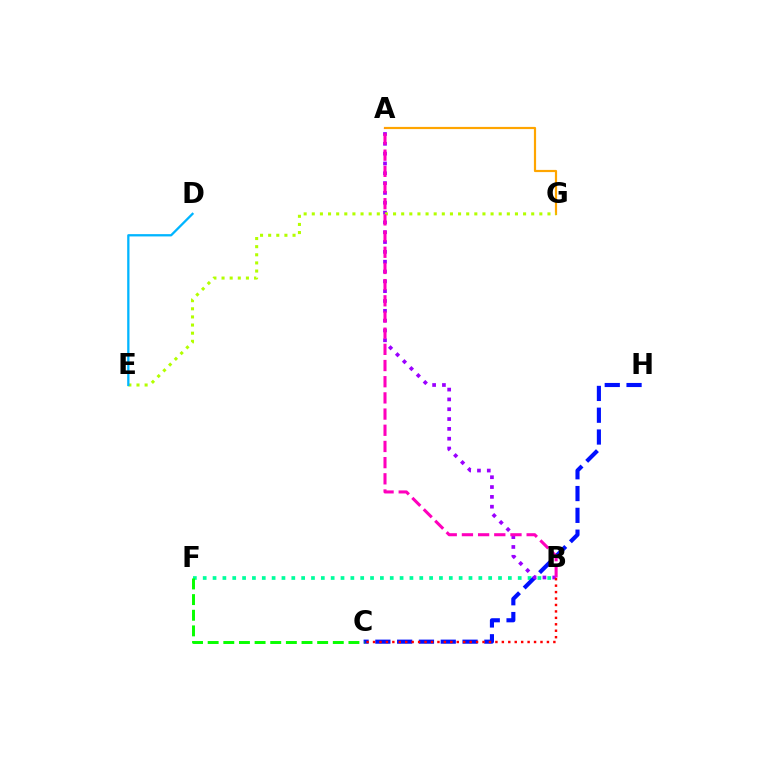{('B', 'F'): [{'color': '#00ff9d', 'line_style': 'dotted', 'thickness': 2.67}], ('A', 'G'): [{'color': '#ffa500', 'line_style': 'solid', 'thickness': 1.58}], ('C', 'H'): [{'color': '#0010ff', 'line_style': 'dashed', 'thickness': 2.96}], ('A', 'B'): [{'color': '#9b00ff', 'line_style': 'dotted', 'thickness': 2.67}, {'color': '#ff00bd', 'line_style': 'dashed', 'thickness': 2.2}], ('B', 'C'): [{'color': '#ff0000', 'line_style': 'dotted', 'thickness': 1.75}], ('E', 'G'): [{'color': '#b3ff00', 'line_style': 'dotted', 'thickness': 2.21}], ('C', 'F'): [{'color': '#08ff00', 'line_style': 'dashed', 'thickness': 2.12}], ('D', 'E'): [{'color': '#00b5ff', 'line_style': 'solid', 'thickness': 1.65}]}